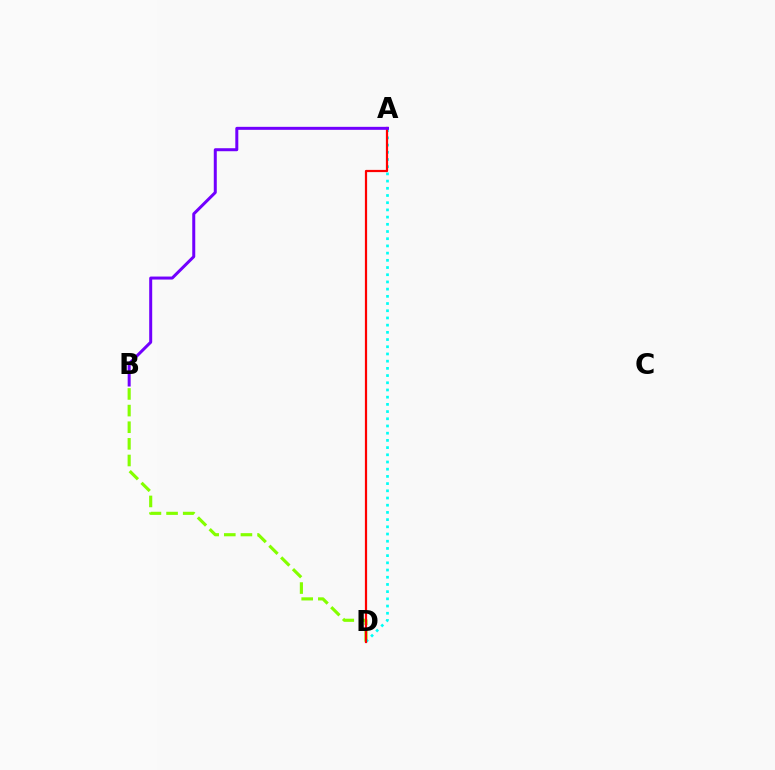{('B', 'D'): [{'color': '#84ff00', 'line_style': 'dashed', 'thickness': 2.26}], ('A', 'D'): [{'color': '#00fff6', 'line_style': 'dotted', 'thickness': 1.96}, {'color': '#ff0000', 'line_style': 'solid', 'thickness': 1.6}], ('A', 'B'): [{'color': '#7200ff', 'line_style': 'solid', 'thickness': 2.16}]}